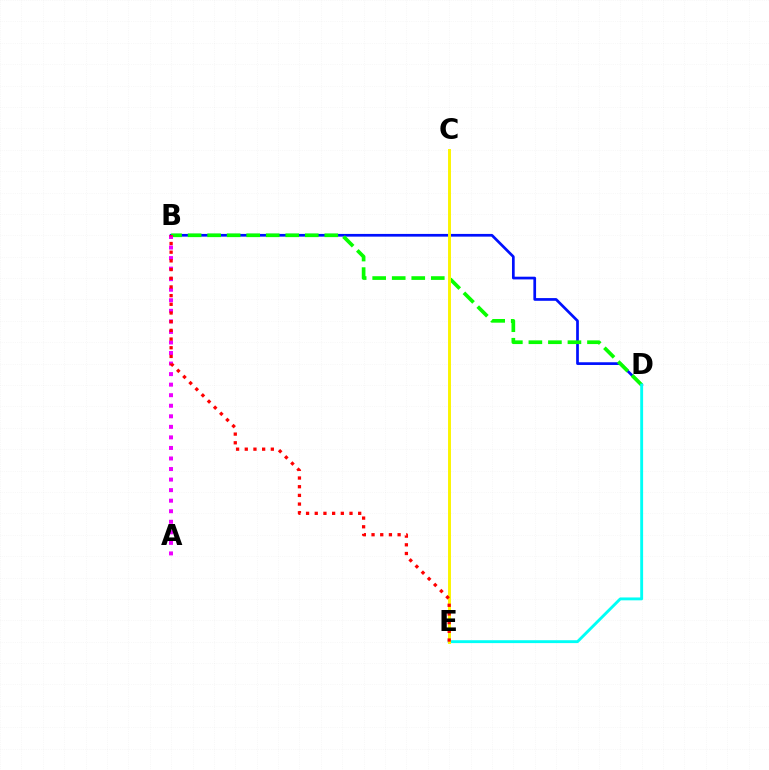{('B', 'D'): [{'color': '#0010ff', 'line_style': 'solid', 'thickness': 1.95}, {'color': '#08ff00', 'line_style': 'dashed', 'thickness': 2.65}], ('A', 'B'): [{'color': '#ee00ff', 'line_style': 'dotted', 'thickness': 2.87}], ('D', 'E'): [{'color': '#00fff6', 'line_style': 'solid', 'thickness': 2.07}], ('C', 'E'): [{'color': '#fcf500', 'line_style': 'solid', 'thickness': 2.11}], ('B', 'E'): [{'color': '#ff0000', 'line_style': 'dotted', 'thickness': 2.36}]}